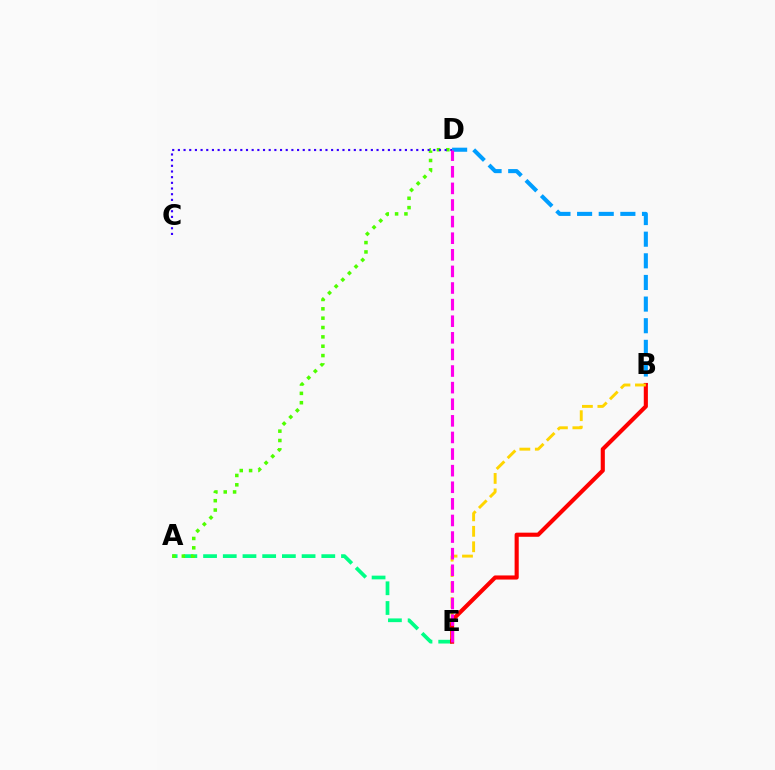{('A', 'E'): [{'color': '#00ff86', 'line_style': 'dashed', 'thickness': 2.68}], ('A', 'D'): [{'color': '#4fff00', 'line_style': 'dotted', 'thickness': 2.54}], ('B', 'D'): [{'color': '#009eff', 'line_style': 'dashed', 'thickness': 2.94}], ('B', 'E'): [{'color': '#ff0000', 'line_style': 'solid', 'thickness': 2.97}, {'color': '#ffd500', 'line_style': 'dashed', 'thickness': 2.1}], ('C', 'D'): [{'color': '#3700ff', 'line_style': 'dotted', 'thickness': 1.54}], ('D', 'E'): [{'color': '#ff00ed', 'line_style': 'dashed', 'thickness': 2.26}]}